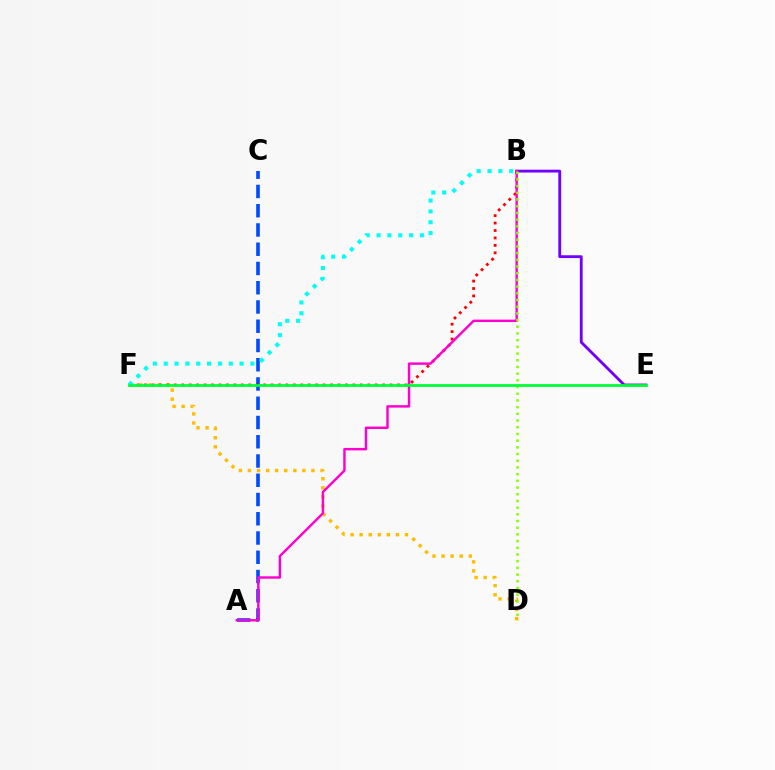{('A', 'C'): [{'color': '#004bff', 'line_style': 'dashed', 'thickness': 2.62}], ('D', 'F'): [{'color': '#ffbd00', 'line_style': 'dotted', 'thickness': 2.46}], ('B', 'E'): [{'color': '#7200ff', 'line_style': 'solid', 'thickness': 2.04}], ('B', 'F'): [{'color': '#ff0000', 'line_style': 'dotted', 'thickness': 2.02}, {'color': '#00fff6', 'line_style': 'dotted', 'thickness': 2.94}], ('A', 'B'): [{'color': '#ff00cf', 'line_style': 'solid', 'thickness': 1.75}], ('B', 'D'): [{'color': '#84ff00', 'line_style': 'dotted', 'thickness': 1.82}], ('E', 'F'): [{'color': '#00ff39', 'line_style': 'solid', 'thickness': 2.0}]}